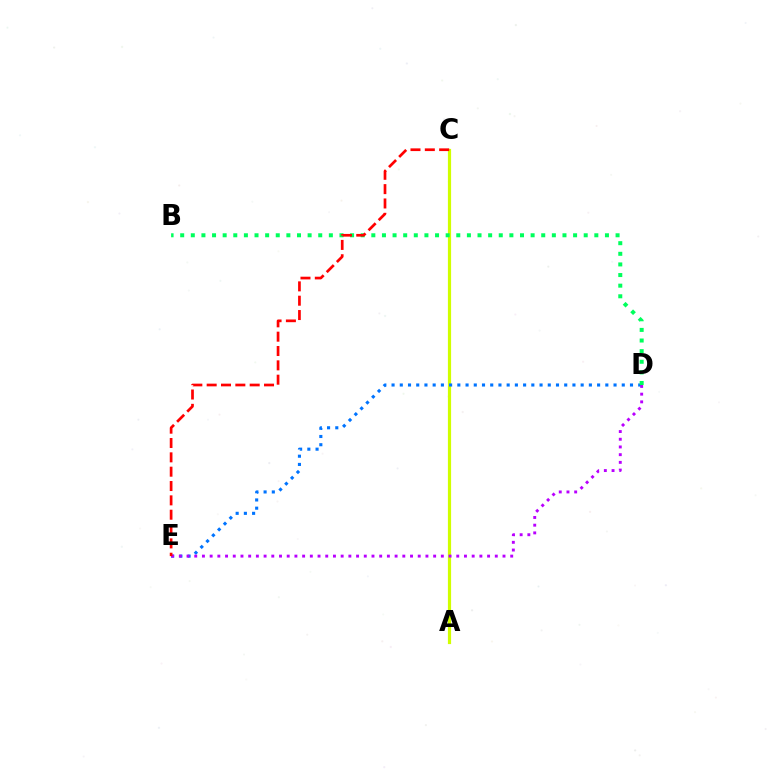{('A', 'C'): [{'color': '#d1ff00', 'line_style': 'solid', 'thickness': 2.3}], ('D', 'E'): [{'color': '#0074ff', 'line_style': 'dotted', 'thickness': 2.23}, {'color': '#b900ff', 'line_style': 'dotted', 'thickness': 2.09}], ('B', 'D'): [{'color': '#00ff5c', 'line_style': 'dotted', 'thickness': 2.89}], ('C', 'E'): [{'color': '#ff0000', 'line_style': 'dashed', 'thickness': 1.95}]}